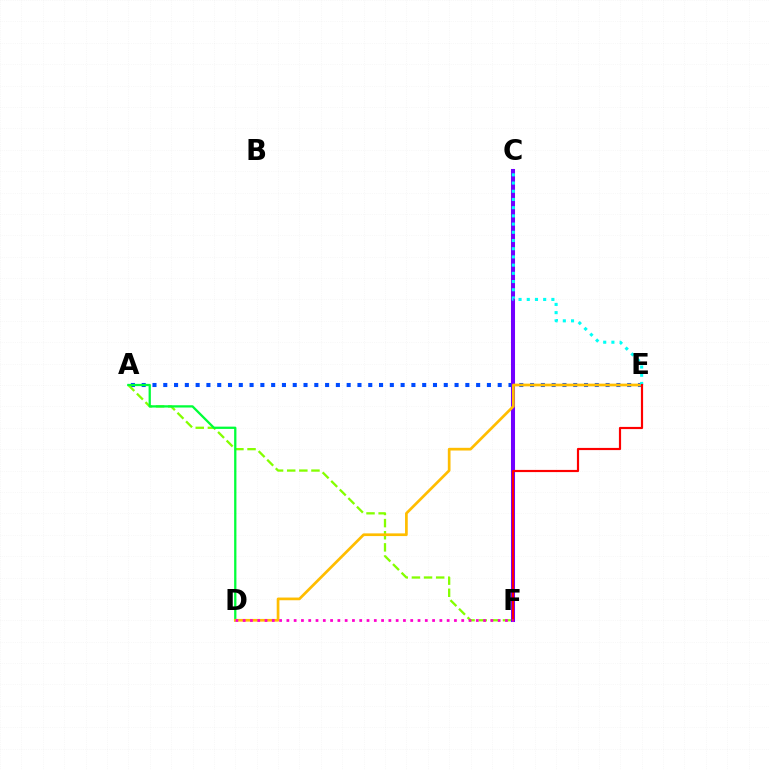{('A', 'E'): [{'color': '#004bff', 'line_style': 'dotted', 'thickness': 2.93}], ('A', 'F'): [{'color': '#84ff00', 'line_style': 'dashed', 'thickness': 1.65}], ('C', 'F'): [{'color': '#7200ff', 'line_style': 'solid', 'thickness': 2.92}], ('A', 'D'): [{'color': '#00ff39', 'line_style': 'solid', 'thickness': 1.64}], ('D', 'E'): [{'color': '#ffbd00', 'line_style': 'solid', 'thickness': 1.95}], ('C', 'E'): [{'color': '#00fff6', 'line_style': 'dotted', 'thickness': 2.23}], ('E', 'F'): [{'color': '#ff0000', 'line_style': 'solid', 'thickness': 1.57}], ('D', 'F'): [{'color': '#ff00cf', 'line_style': 'dotted', 'thickness': 1.98}]}